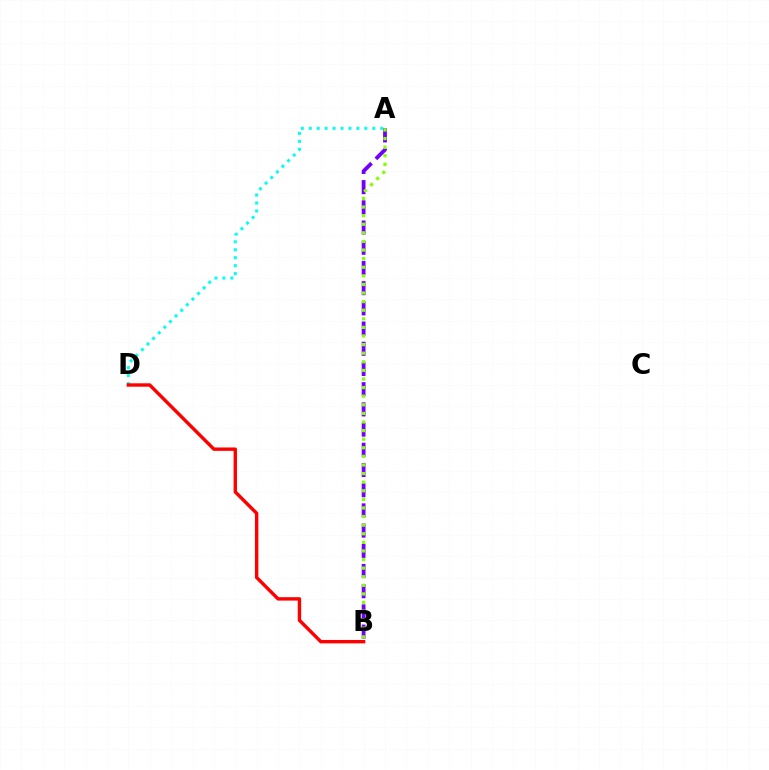{('A', 'D'): [{'color': '#00fff6', 'line_style': 'dotted', 'thickness': 2.16}], ('B', 'D'): [{'color': '#ff0000', 'line_style': 'solid', 'thickness': 2.45}], ('A', 'B'): [{'color': '#7200ff', 'line_style': 'dashed', 'thickness': 2.74}, {'color': '#84ff00', 'line_style': 'dotted', 'thickness': 2.34}]}